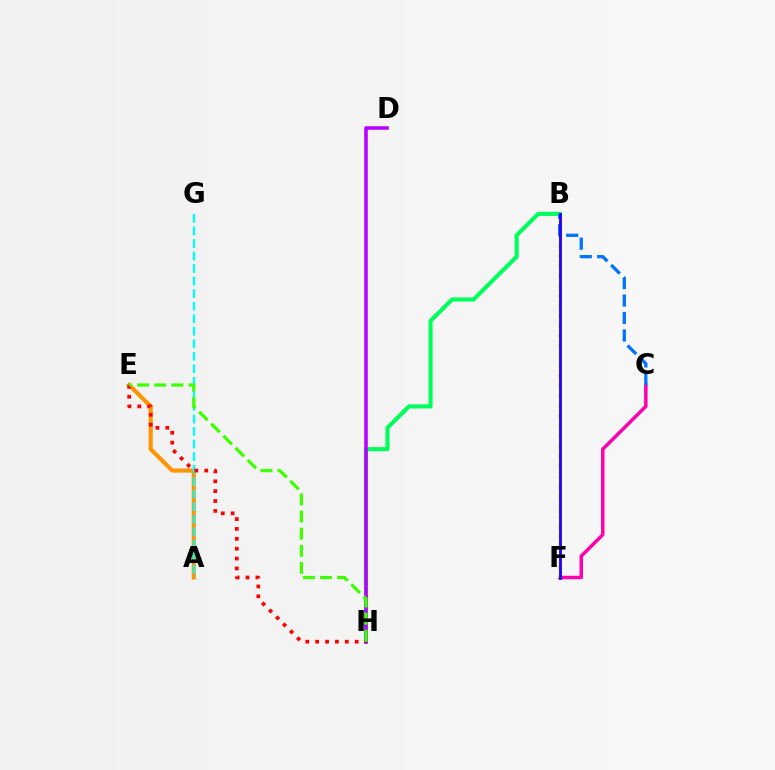{('B', 'H'): [{'color': '#00ff5c', 'line_style': 'solid', 'thickness': 2.97}], ('C', 'F'): [{'color': '#ff00ac', 'line_style': 'solid', 'thickness': 2.49}], ('A', 'E'): [{'color': '#ff9400', 'line_style': 'solid', 'thickness': 2.97}], ('B', 'F'): [{'color': '#d1ff00', 'line_style': 'dotted', 'thickness': 2.72}, {'color': '#2500ff', 'line_style': 'solid', 'thickness': 2.04}], ('D', 'H'): [{'color': '#b900ff', 'line_style': 'solid', 'thickness': 2.56}], ('B', 'C'): [{'color': '#0074ff', 'line_style': 'dashed', 'thickness': 2.37}], ('A', 'G'): [{'color': '#00fff6', 'line_style': 'dashed', 'thickness': 1.7}], ('E', 'H'): [{'color': '#ff0000', 'line_style': 'dotted', 'thickness': 2.68}, {'color': '#3dff00', 'line_style': 'dashed', 'thickness': 2.32}]}